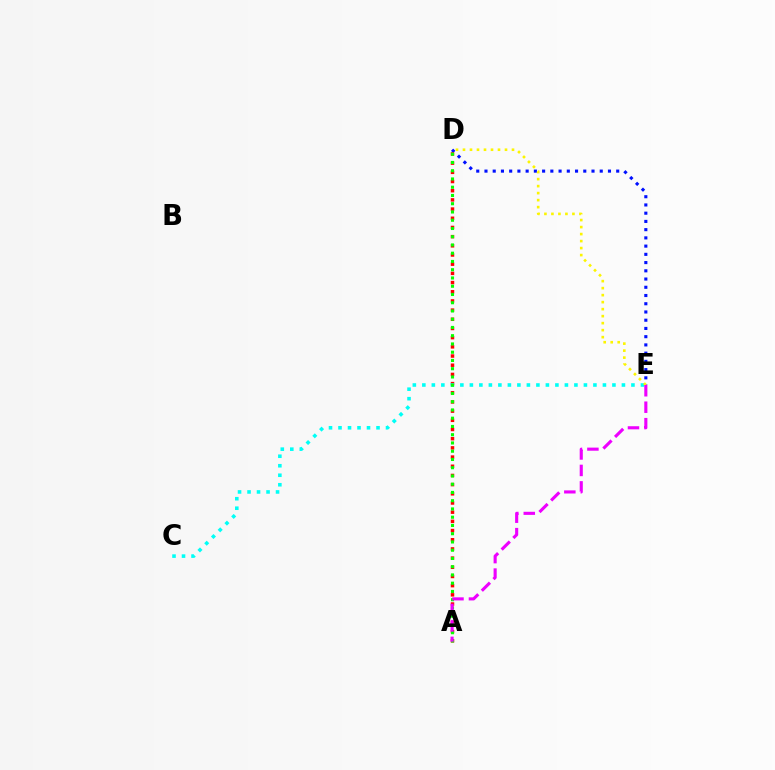{('D', 'E'): [{'color': '#0010ff', 'line_style': 'dotted', 'thickness': 2.24}, {'color': '#fcf500', 'line_style': 'dotted', 'thickness': 1.9}], ('A', 'D'): [{'color': '#ff0000', 'line_style': 'dotted', 'thickness': 2.5}, {'color': '#08ff00', 'line_style': 'dotted', 'thickness': 2.24}], ('C', 'E'): [{'color': '#00fff6', 'line_style': 'dotted', 'thickness': 2.58}], ('A', 'E'): [{'color': '#ee00ff', 'line_style': 'dashed', 'thickness': 2.24}]}